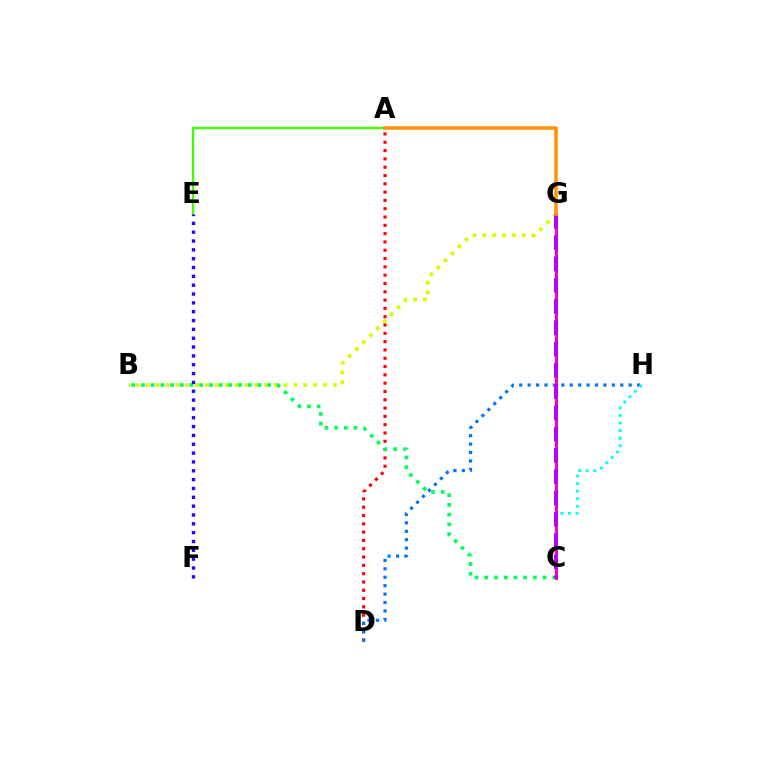{('A', 'E'): [{'color': '#3dff00', 'line_style': 'solid', 'thickness': 1.66}], ('B', 'G'): [{'color': '#d1ff00', 'line_style': 'dotted', 'thickness': 2.68}], ('A', 'D'): [{'color': '#ff0000', 'line_style': 'dotted', 'thickness': 2.26}], ('D', 'H'): [{'color': '#0074ff', 'line_style': 'dotted', 'thickness': 2.29}], ('C', 'H'): [{'color': '#00fff6', 'line_style': 'dotted', 'thickness': 2.06}], ('B', 'C'): [{'color': '#00ff5c', 'line_style': 'dotted', 'thickness': 2.64}], ('E', 'F'): [{'color': '#2500ff', 'line_style': 'dotted', 'thickness': 2.4}], ('C', 'G'): [{'color': '#ff00ac', 'line_style': 'solid', 'thickness': 2.14}, {'color': '#b900ff', 'line_style': 'dashed', 'thickness': 2.89}], ('A', 'G'): [{'color': '#ff9400', 'line_style': 'solid', 'thickness': 2.52}]}